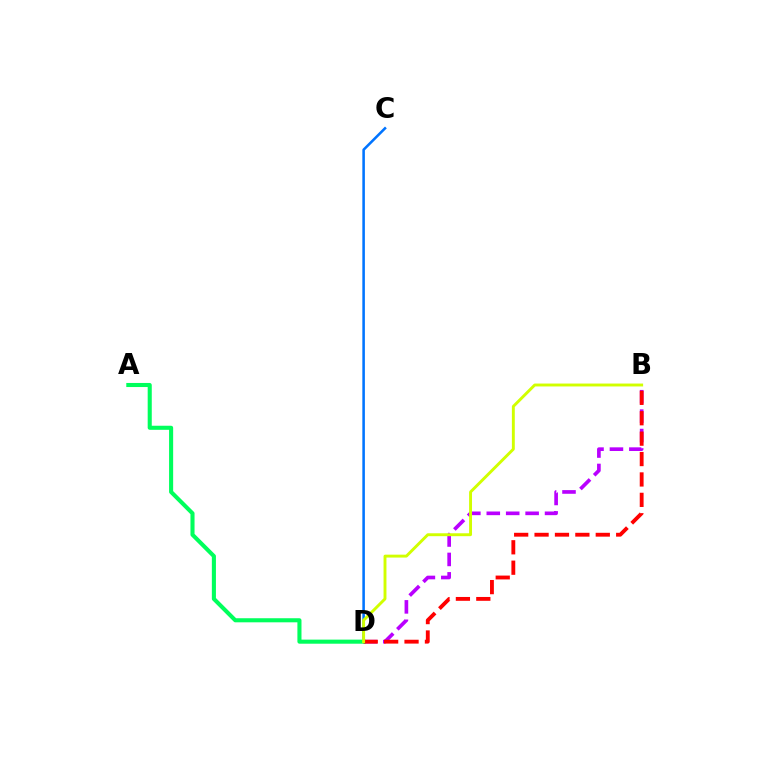{('B', 'D'): [{'color': '#b900ff', 'line_style': 'dashed', 'thickness': 2.64}, {'color': '#ff0000', 'line_style': 'dashed', 'thickness': 2.77}, {'color': '#d1ff00', 'line_style': 'solid', 'thickness': 2.09}], ('C', 'D'): [{'color': '#0074ff', 'line_style': 'solid', 'thickness': 1.84}], ('A', 'D'): [{'color': '#00ff5c', 'line_style': 'solid', 'thickness': 2.94}]}